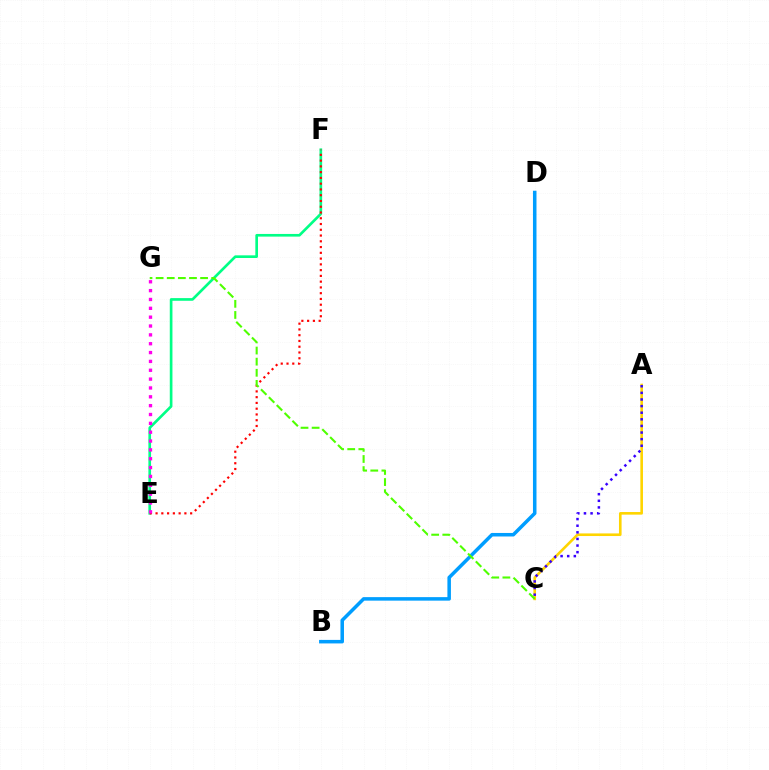{('A', 'C'): [{'color': '#ffd500', 'line_style': 'solid', 'thickness': 1.88}, {'color': '#3700ff', 'line_style': 'dotted', 'thickness': 1.8}], ('E', 'F'): [{'color': '#00ff86', 'line_style': 'solid', 'thickness': 1.92}, {'color': '#ff0000', 'line_style': 'dotted', 'thickness': 1.57}], ('E', 'G'): [{'color': '#ff00ed', 'line_style': 'dotted', 'thickness': 2.4}], ('B', 'D'): [{'color': '#009eff', 'line_style': 'solid', 'thickness': 2.54}], ('C', 'G'): [{'color': '#4fff00', 'line_style': 'dashed', 'thickness': 1.51}]}